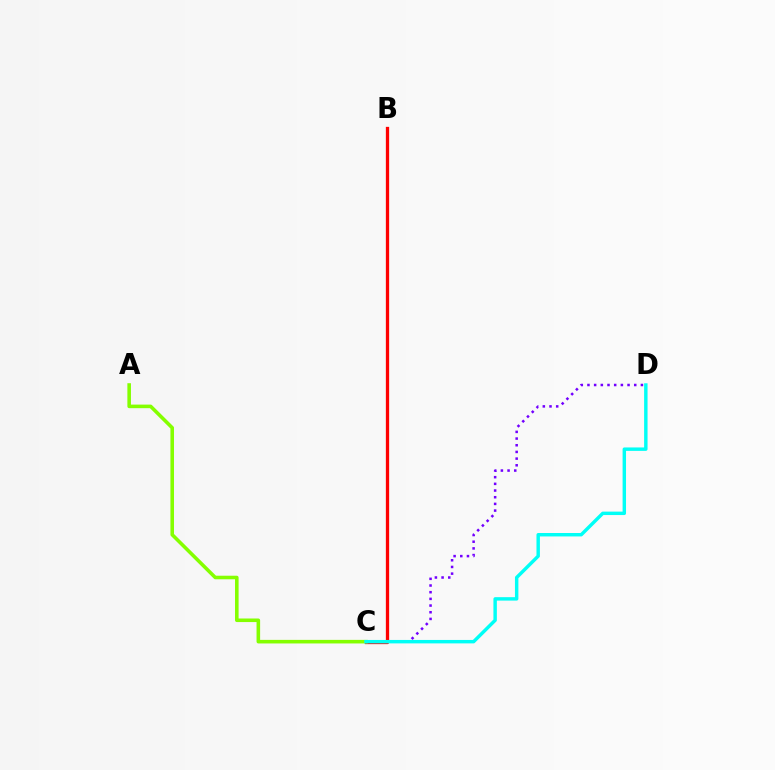{('B', 'C'): [{'color': '#ff0000', 'line_style': 'solid', 'thickness': 2.37}], ('A', 'C'): [{'color': '#84ff00', 'line_style': 'solid', 'thickness': 2.57}], ('C', 'D'): [{'color': '#7200ff', 'line_style': 'dotted', 'thickness': 1.82}, {'color': '#00fff6', 'line_style': 'solid', 'thickness': 2.47}]}